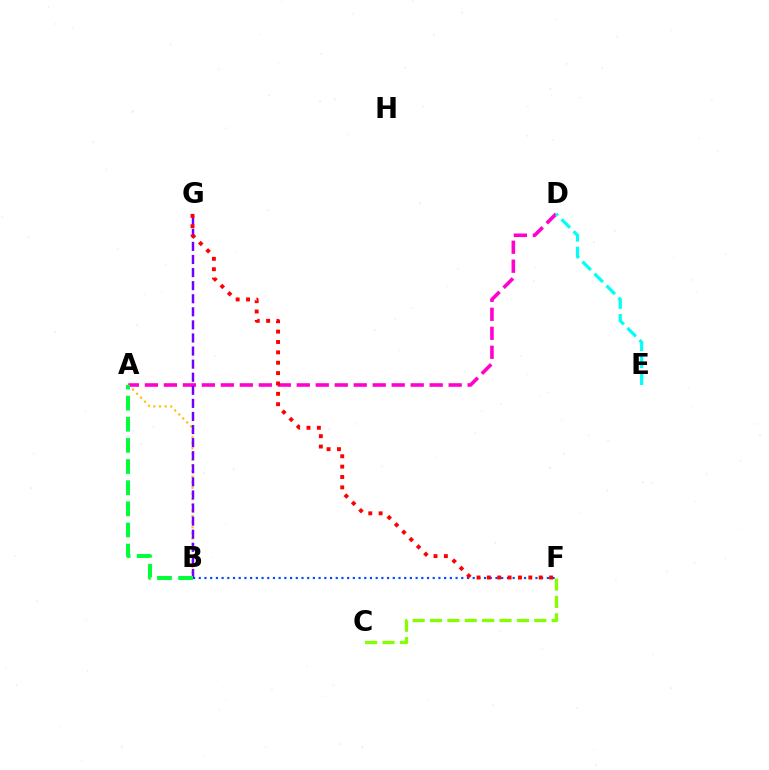{('A', 'B'): [{'color': '#ffbd00', 'line_style': 'dotted', 'thickness': 1.53}, {'color': '#00ff39', 'line_style': 'dashed', 'thickness': 2.87}], ('C', 'F'): [{'color': '#84ff00', 'line_style': 'dashed', 'thickness': 2.36}], ('B', 'F'): [{'color': '#004bff', 'line_style': 'dotted', 'thickness': 1.55}], ('A', 'D'): [{'color': '#ff00cf', 'line_style': 'dashed', 'thickness': 2.58}], ('B', 'G'): [{'color': '#7200ff', 'line_style': 'dashed', 'thickness': 1.78}], ('D', 'E'): [{'color': '#00fff6', 'line_style': 'dashed', 'thickness': 2.31}], ('F', 'G'): [{'color': '#ff0000', 'line_style': 'dotted', 'thickness': 2.82}]}